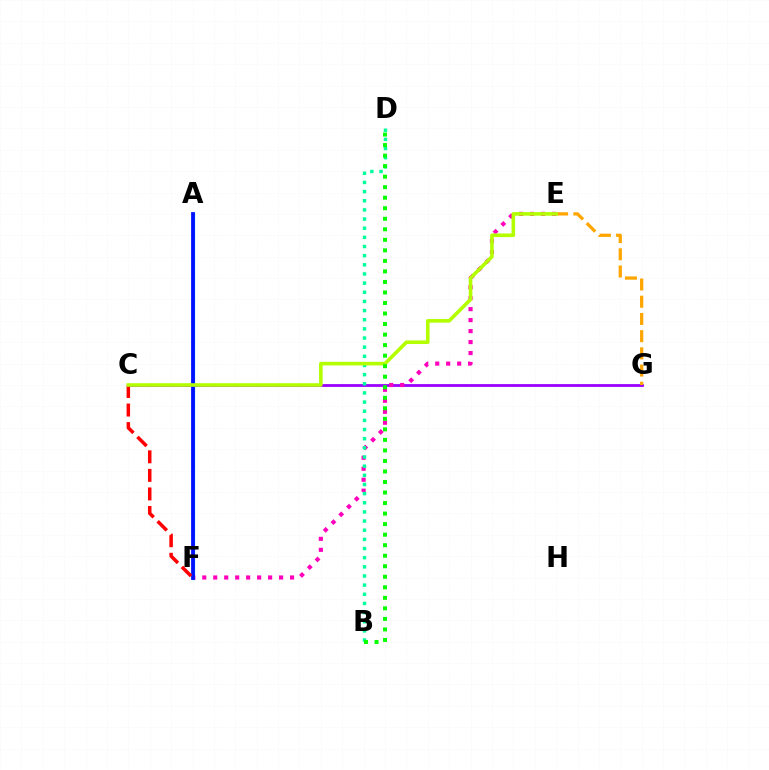{('C', 'G'): [{'color': '#9b00ff', 'line_style': 'solid', 'thickness': 2.0}], ('A', 'F'): [{'color': '#00b5ff', 'line_style': 'solid', 'thickness': 2.33}, {'color': '#0010ff', 'line_style': 'solid', 'thickness': 2.7}], ('E', 'F'): [{'color': '#ff00bd', 'line_style': 'dotted', 'thickness': 2.98}], ('B', 'D'): [{'color': '#00ff9d', 'line_style': 'dotted', 'thickness': 2.49}, {'color': '#08ff00', 'line_style': 'dotted', 'thickness': 2.86}], ('E', 'G'): [{'color': '#ffa500', 'line_style': 'dashed', 'thickness': 2.34}], ('C', 'F'): [{'color': '#ff0000', 'line_style': 'dashed', 'thickness': 2.52}], ('C', 'E'): [{'color': '#b3ff00', 'line_style': 'solid', 'thickness': 2.59}]}